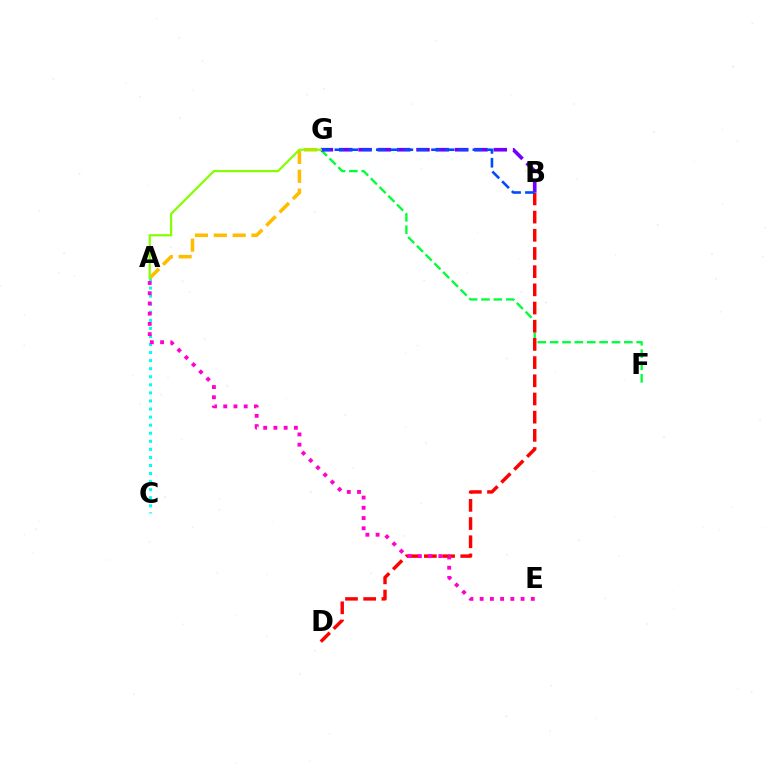{('F', 'G'): [{'color': '#00ff39', 'line_style': 'dashed', 'thickness': 1.68}], ('B', 'D'): [{'color': '#ff0000', 'line_style': 'dashed', 'thickness': 2.47}], ('B', 'G'): [{'color': '#7200ff', 'line_style': 'dashed', 'thickness': 2.62}, {'color': '#004bff', 'line_style': 'dashed', 'thickness': 1.87}], ('A', 'C'): [{'color': '#00fff6', 'line_style': 'dotted', 'thickness': 2.19}], ('A', 'G'): [{'color': '#ffbd00', 'line_style': 'dashed', 'thickness': 2.56}, {'color': '#84ff00', 'line_style': 'solid', 'thickness': 1.59}], ('A', 'E'): [{'color': '#ff00cf', 'line_style': 'dotted', 'thickness': 2.78}]}